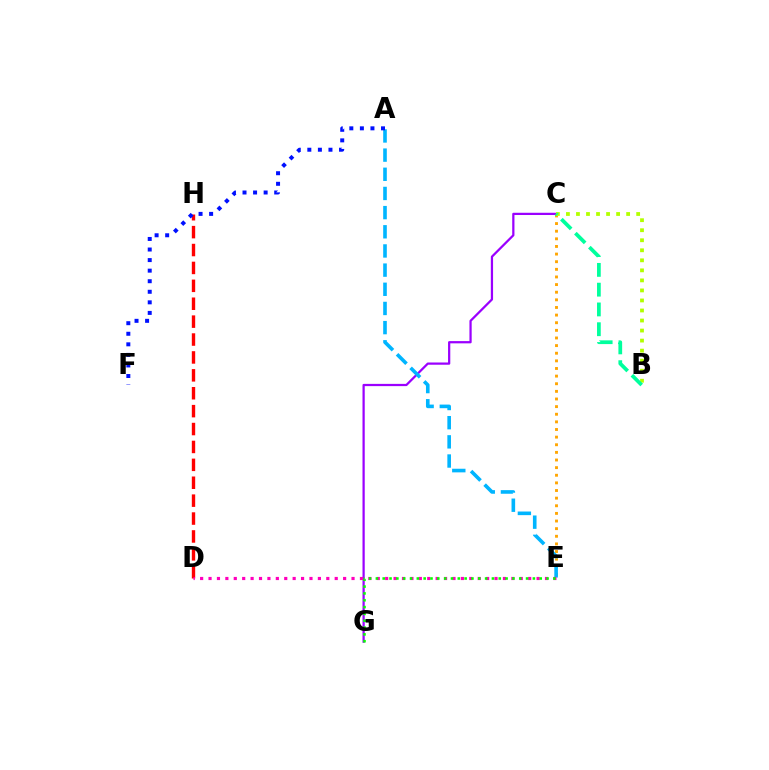{('D', 'H'): [{'color': '#ff0000', 'line_style': 'dashed', 'thickness': 2.43}], ('C', 'G'): [{'color': '#9b00ff', 'line_style': 'solid', 'thickness': 1.61}], ('C', 'E'): [{'color': '#ffa500', 'line_style': 'dotted', 'thickness': 2.07}], ('A', 'E'): [{'color': '#00b5ff', 'line_style': 'dashed', 'thickness': 2.6}], ('B', 'C'): [{'color': '#b3ff00', 'line_style': 'dotted', 'thickness': 2.73}, {'color': '#00ff9d', 'line_style': 'dashed', 'thickness': 2.69}], ('D', 'E'): [{'color': '#ff00bd', 'line_style': 'dotted', 'thickness': 2.29}], ('E', 'G'): [{'color': '#08ff00', 'line_style': 'dotted', 'thickness': 1.85}], ('A', 'F'): [{'color': '#0010ff', 'line_style': 'dotted', 'thickness': 2.87}]}